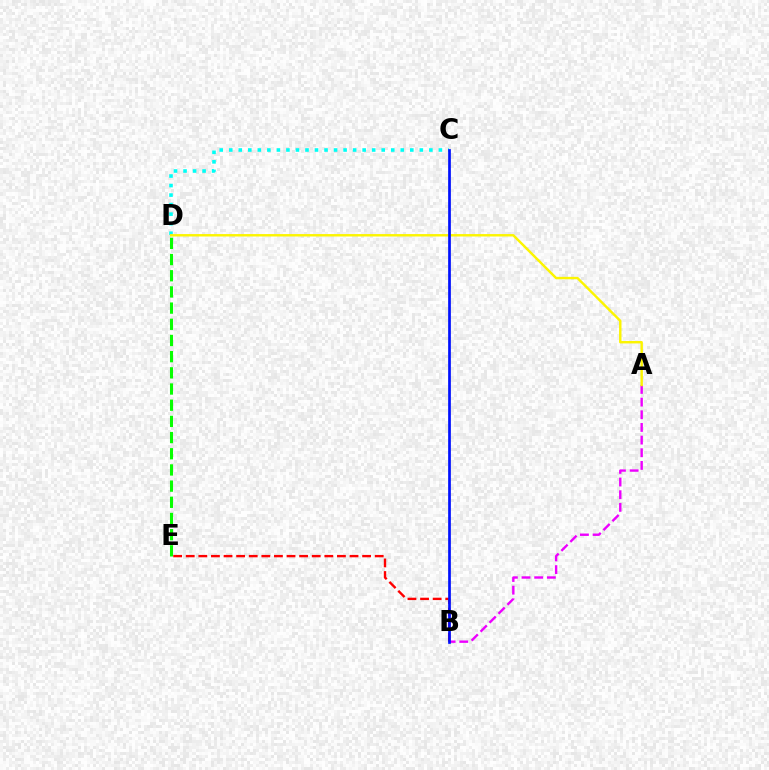{('B', 'E'): [{'color': '#ff0000', 'line_style': 'dashed', 'thickness': 1.71}], ('D', 'E'): [{'color': '#08ff00', 'line_style': 'dashed', 'thickness': 2.2}], ('A', 'B'): [{'color': '#ee00ff', 'line_style': 'dashed', 'thickness': 1.72}], ('C', 'D'): [{'color': '#00fff6', 'line_style': 'dotted', 'thickness': 2.59}], ('A', 'D'): [{'color': '#fcf500', 'line_style': 'solid', 'thickness': 1.74}], ('B', 'C'): [{'color': '#0010ff', 'line_style': 'solid', 'thickness': 1.95}]}